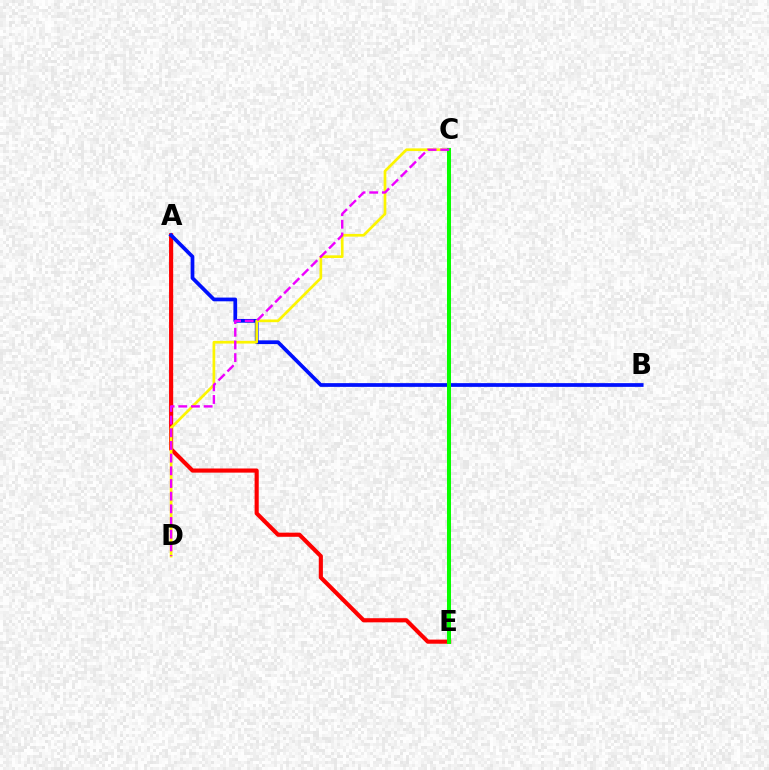{('A', 'E'): [{'color': '#ff0000', 'line_style': 'solid', 'thickness': 2.97}], ('A', 'B'): [{'color': '#0010ff', 'line_style': 'solid', 'thickness': 2.68}], ('C', 'E'): [{'color': '#00fff6', 'line_style': 'solid', 'thickness': 2.16}, {'color': '#08ff00', 'line_style': 'solid', 'thickness': 2.89}], ('C', 'D'): [{'color': '#fcf500', 'line_style': 'solid', 'thickness': 1.94}, {'color': '#ee00ff', 'line_style': 'dashed', 'thickness': 1.72}]}